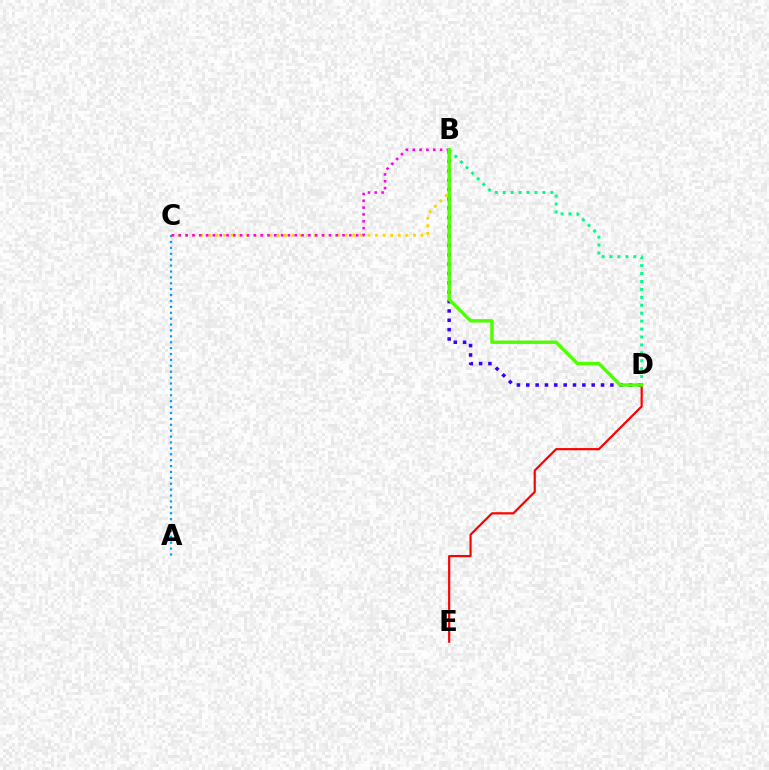{('B', 'C'): [{'color': '#ffd500', 'line_style': 'dotted', 'thickness': 2.06}, {'color': '#ff00ed', 'line_style': 'dotted', 'thickness': 1.85}], ('B', 'D'): [{'color': '#3700ff', 'line_style': 'dotted', 'thickness': 2.54}, {'color': '#00ff86', 'line_style': 'dotted', 'thickness': 2.15}, {'color': '#4fff00', 'line_style': 'solid', 'thickness': 2.45}], ('A', 'C'): [{'color': '#009eff', 'line_style': 'dotted', 'thickness': 1.6}], ('D', 'E'): [{'color': '#ff0000', 'line_style': 'solid', 'thickness': 1.58}]}